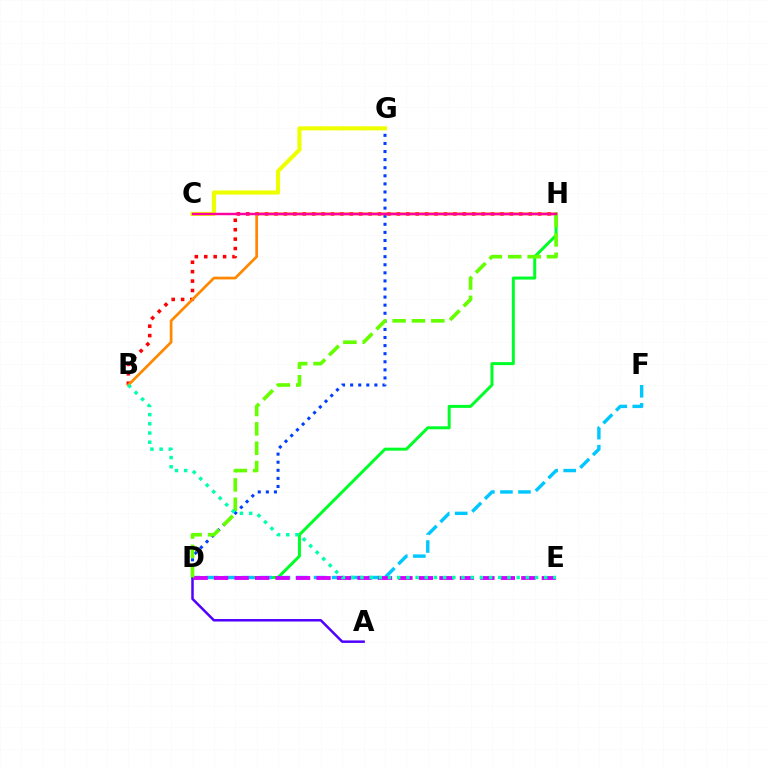{('D', 'H'): [{'color': '#00ff27', 'line_style': 'solid', 'thickness': 2.15}, {'color': '#66ff00', 'line_style': 'dashed', 'thickness': 2.63}], ('B', 'H'): [{'color': '#ff0000', 'line_style': 'dotted', 'thickness': 2.56}, {'color': '#ff8800', 'line_style': 'solid', 'thickness': 1.96}], ('D', 'G'): [{'color': '#003fff', 'line_style': 'dotted', 'thickness': 2.2}], ('D', 'F'): [{'color': '#00c7ff', 'line_style': 'dashed', 'thickness': 2.45}], ('A', 'D'): [{'color': '#4f00ff', 'line_style': 'solid', 'thickness': 1.79}], ('D', 'E'): [{'color': '#d600ff', 'line_style': 'dashed', 'thickness': 2.78}], ('C', 'G'): [{'color': '#eeff00', 'line_style': 'solid', 'thickness': 2.96}], ('C', 'H'): [{'color': '#ff00a0', 'line_style': 'solid', 'thickness': 1.75}], ('B', 'E'): [{'color': '#00ffaf', 'line_style': 'dotted', 'thickness': 2.5}]}